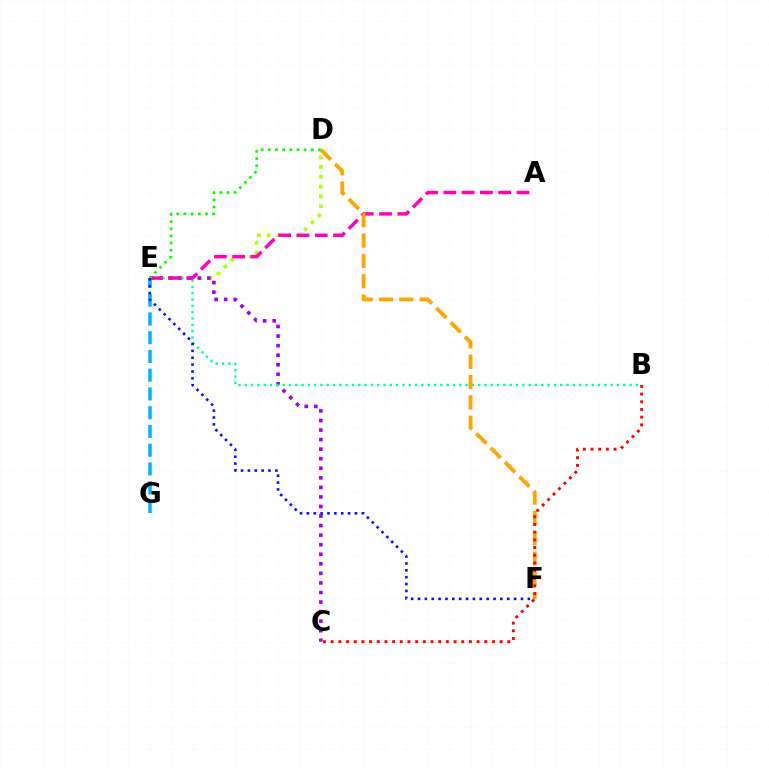{('D', 'E'): [{'color': '#b3ff00', 'line_style': 'dotted', 'thickness': 2.67}, {'color': '#08ff00', 'line_style': 'dotted', 'thickness': 1.95}], ('E', 'G'): [{'color': '#00b5ff', 'line_style': 'dashed', 'thickness': 2.55}], ('C', 'E'): [{'color': '#9b00ff', 'line_style': 'dotted', 'thickness': 2.6}], ('B', 'E'): [{'color': '#00ff9d', 'line_style': 'dotted', 'thickness': 1.71}], ('A', 'E'): [{'color': '#ff00bd', 'line_style': 'dashed', 'thickness': 2.48}], ('D', 'F'): [{'color': '#ffa500', 'line_style': 'dashed', 'thickness': 2.76}], ('B', 'C'): [{'color': '#ff0000', 'line_style': 'dotted', 'thickness': 2.09}], ('E', 'F'): [{'color': '#0010ff', 'line_style': 'dotted', 'thickness': 1.87}]}